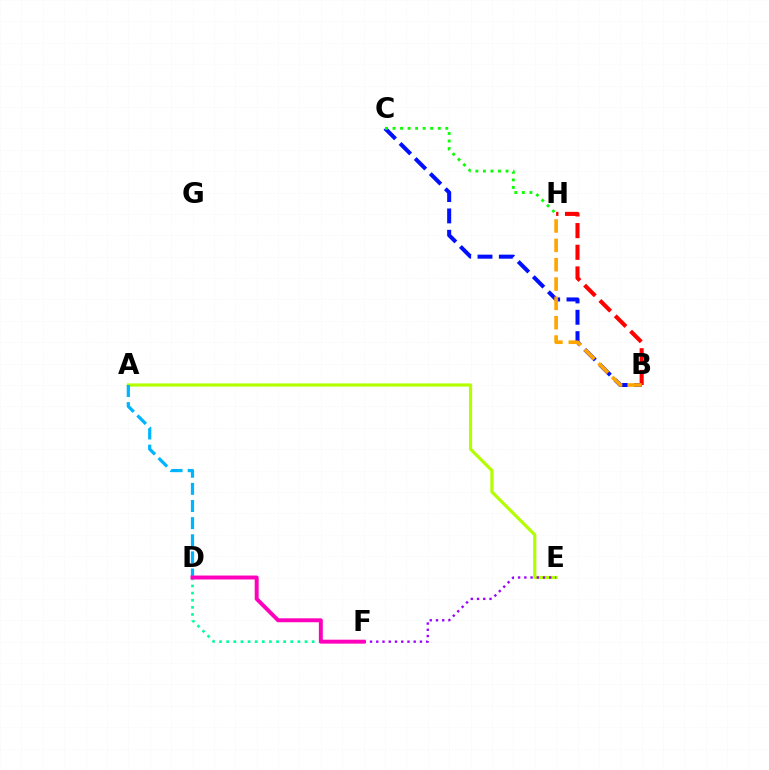{('A', 'E'): [{'color': '#b3ff00', 'line_style': 'solid', 'thickness': 2.3}], ('D', 'F'): [{'color': '#00ff9d', 'line_style': 'dotted', 'thickness': 1.93}, {'color': '#ff00bd', 'line_style': 'solid', 'thickness': 2.84}], ('B', 'C'): [{'color': '#0010ff', 'line_style': 'dashed', 'thickness': 2.9}], ('B', 'H'): [{'color': '#ff0000', 'line_style': 'dashed', 'thickness': 2.94}, {'color': '#ffa500', 'line_style': 'dashed', 'thickness': 2.63}], ('A', 'D'): [{'color': '#00b5ff', 'line_style': 'dashed', 'thickness': 2.33}], ('E', 'F'): [{'color': '#9b00ff', 'line_style': 'dotted', 'thickness': 1.7}], ('C', 'H'): [{'color': '#08ff00', 'line_style': 'dotted', 'thickness': 2.05}]}